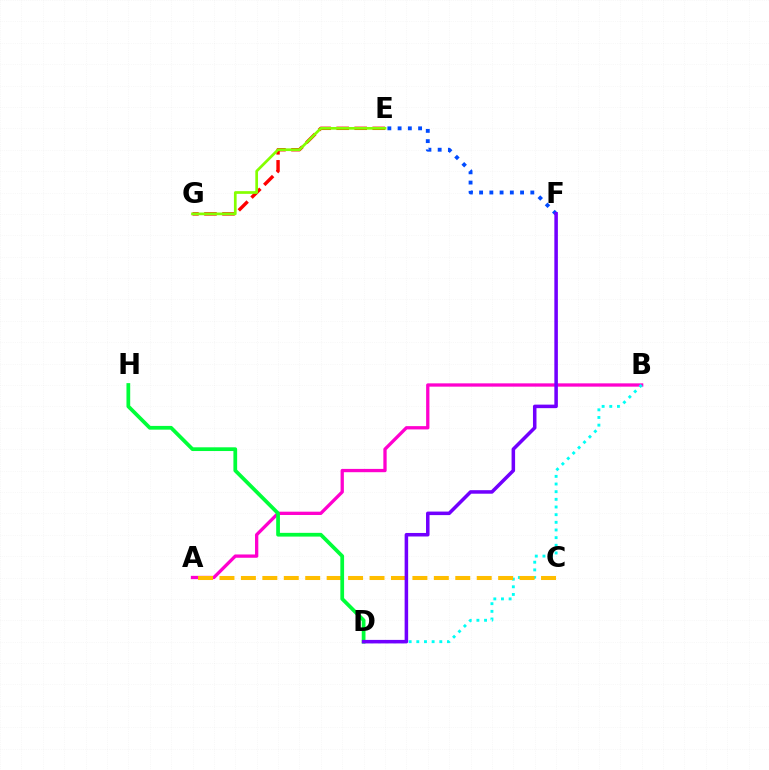{('A', 'B'): [{'color': '#ff00cf', 'line_style': 'solid', 'thickness': 2.38}], ('B', 'D'): [{'color': '#00fff6', 'line_style': 'dotted', 'thickness': 2.08}], ('E', 'G'): [{'color': '#ff0000', 'line_style': 'dashed', 'thickness': 2.45}, {'color': '#84ff00', 'line_style': 'solid', 'thickness': 1.95}], ('E', 'F'): [{'color': '#004bff', 'line_style': 'dotted', 'thickness': 2.78}], ('A', 'C'): [{'color': '#ffbd00', 'line_style': 'dashed', 'thickness': 2.91}], ('D', 'H'): [{'color': '#00ff39', 'line_style': 'solid', 'thickness': 2.69}], ('D', 'F'): [{'color': '#7200ff', 'line_style': 'solid', 'thickness': 2.54}]}